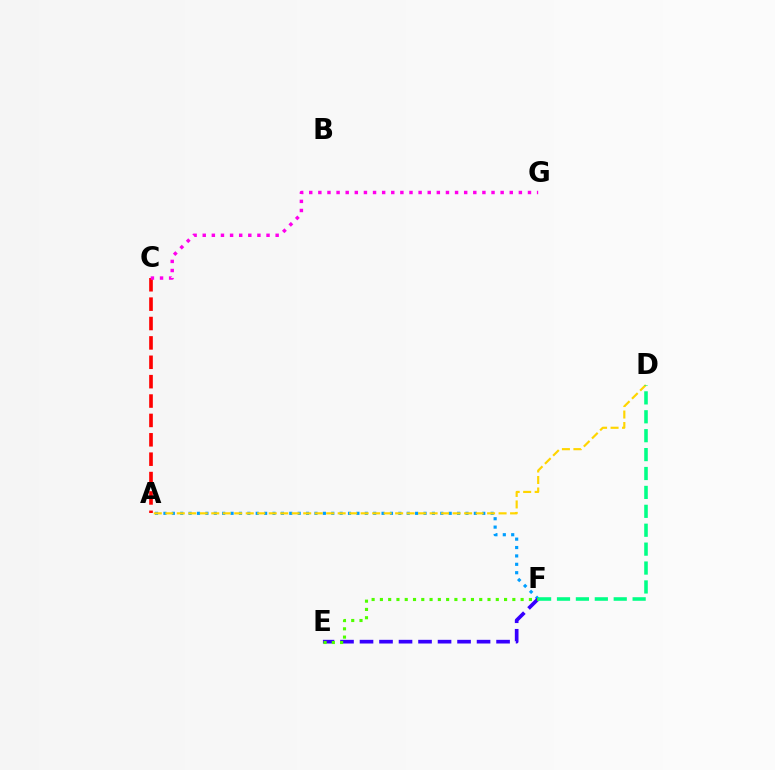{('A', 'C'): [{'color': '#ff0000', 'line_style': 'dashed', 'thickness': 2.63}], ('A', 'F'): [{'color': '#009eff', 'line_style': 'dotted', 'thickness': 2.28}], ('A', 'D'): [{'color': '#ffd500', 'line_style': 'dashed', 'thickness': 1.56}], ('E', 'F'): [{'color': '#3700ff', 'line_style': 'dashed', 'thickness': 2.65}, {'color': '#4fff00', 'line_style': 'dotted', 'thickness': 2.25}], ('C', 'G'): [{'color': '#ff00ed', 'line_style': 'dotted', 'thickness': 2.48}], ('D', 'F'): [{'color': '#00ff86', 'line_style': 'dashed', 'thickness': 2.57}]}